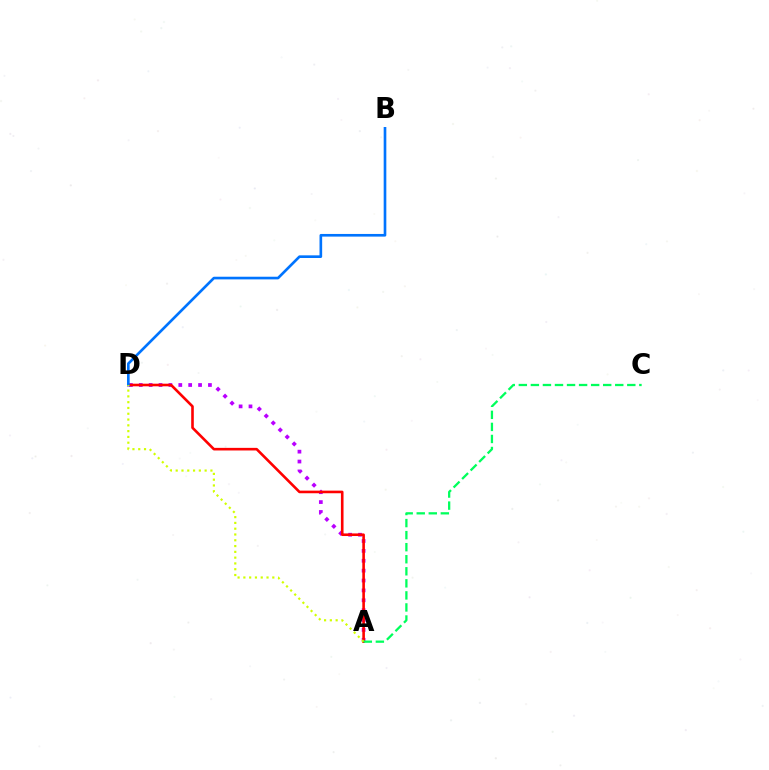{('A', 'D'): [{'color': '#b900ff', 'line_style': 'dotted', 'thickness': 2.68}, {'color': '#ff0000', 'line_style': 'solid', 'thickness': 1.88}, {'color': '#d1ff00', 'line_style': 'dotted', 'thickness': 1.57}], ('B', 'D'): [{'color': '#0074ff', 'line_style': 'solid', 'thickness': 1.91}], ('A', 'C'): [{'color': '#00ff5c', 'line_style': 'dashed', 'thickness': 1.64}]}